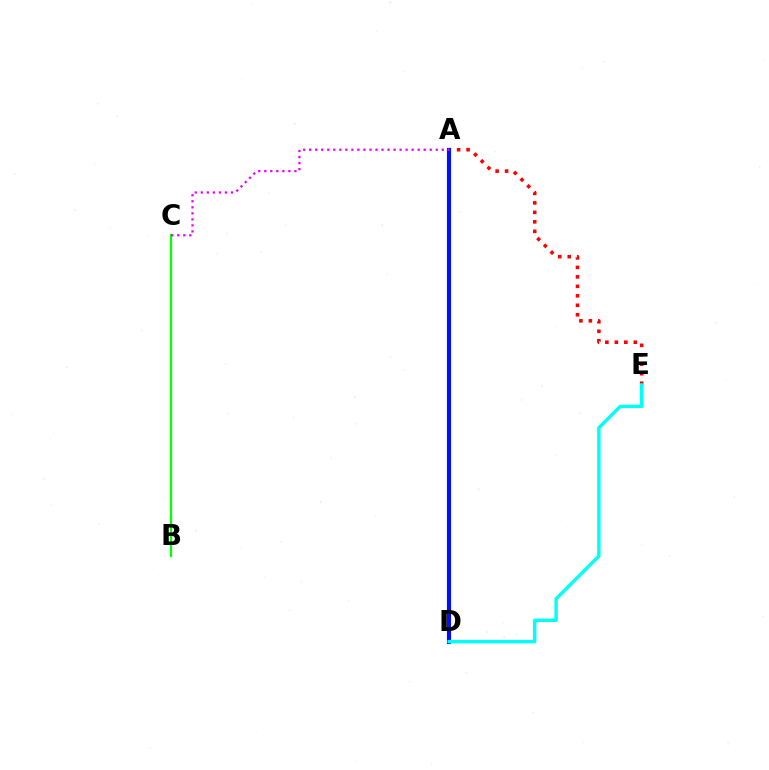{('A', 'D'): [{'color': '#fcf500', 'line_style': 'dashed', 'thickness': 2.53}, {'color': '#0010ff', 'line_style': 'solid', 'thickness': 2.97}], ('A', 'E'): [{'color': '#ff0000', 'line_style': 'dotted', 'thickness': 2.57}], ('B', 'C'): [{'color': '#08ff00', 'line_style': 'solid', 'thickness': 1.65}], ('D', 'E'): [{'color': '#00fff6', 'line_style': 'solid', 'thickness': 2.45}], ('A', 'C'): [{'color': '#ee00ff', 'line_style': 'dotted', 'thickness': 1.64}]}